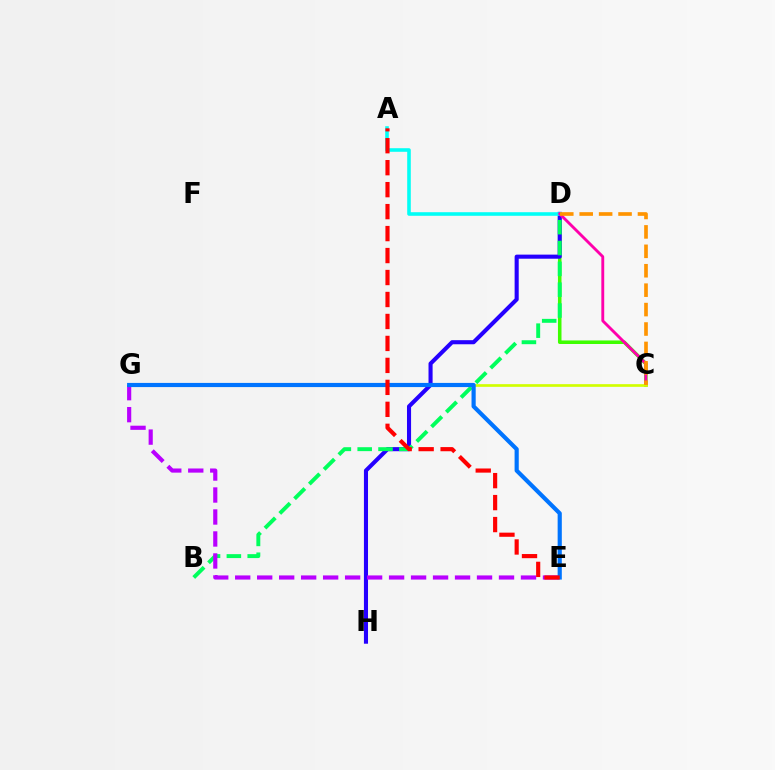{('C', 'D'): [{'color': '#3dff00', 'line_style': 'solid', 'thickness': 2.55}, {'color': '#ff00ac', 'line_style': 'solid', 'thickness': 2.06}, {'color': '#ff9400', 'line_style': 'dashed', 'thickness': 2.64}], ('D', 'H'): [{'color': '#2500ff', 'line_style': 'solid', 'thickness': 2.94}], ('B', 'D'): [{'color': '#00ff5c', 'line_style': 'dashed', 'thickness': 2.83}], ('E', 'G'): [{'color': '#b900ff', 'line_style': 'dashed', 'thickness': 2.99}, {'color': '#0074ff', 'line_style': 'solid', 'thickness': 3.0}], ('A', 'D'): [{'color': '#00fff6', 'line_style': 'solid', 'thickness': 2.58}], ('C', 'G'): [{'color': '#d1ff00', 'line_style': 'solid', 'thickness': 1.93}], ('A', 'E'): [{'color': '#ff0000', 'line_style': 'dashed', 'thickness': 2.98}]}